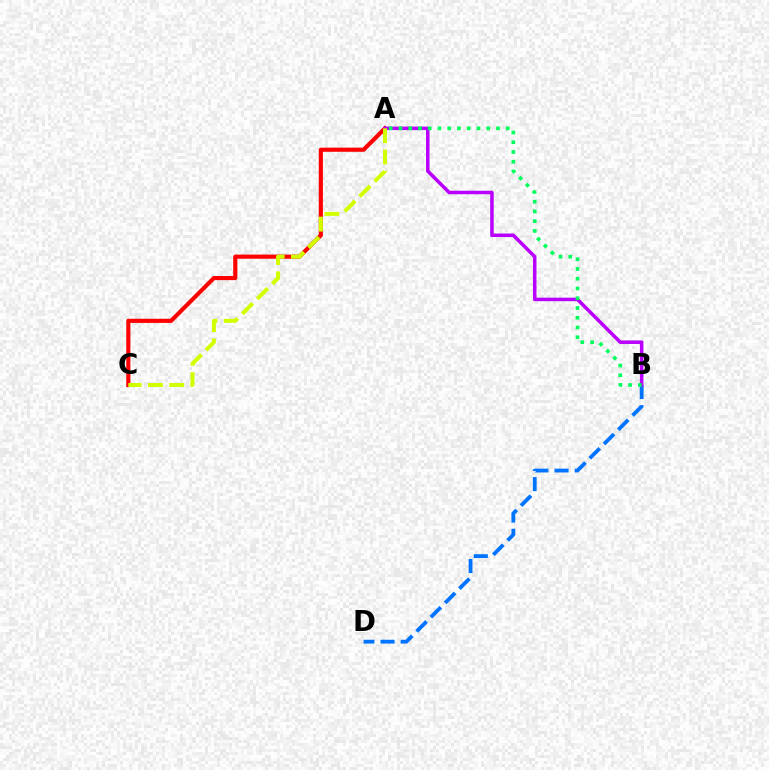{('A', 'C'): [{'color': '#ff0000', 'line_style': 'solid', 'thickness': 2.98}, {'color': '#d1ff00', 'line_style': 'dashed', 'thickness': 2.89}], ('B', 'D'): [{'color': '#0074ff', 'line_style': 'dashed', 'thickness': 2.74}], ('A', 'B'): [{'color': '#b900ff', 'line_style': 'solid', 'thickness': 2.53}, {'color': '#00ff5c', 'line_style': 'dotted', 'thickness': 2.65}]}